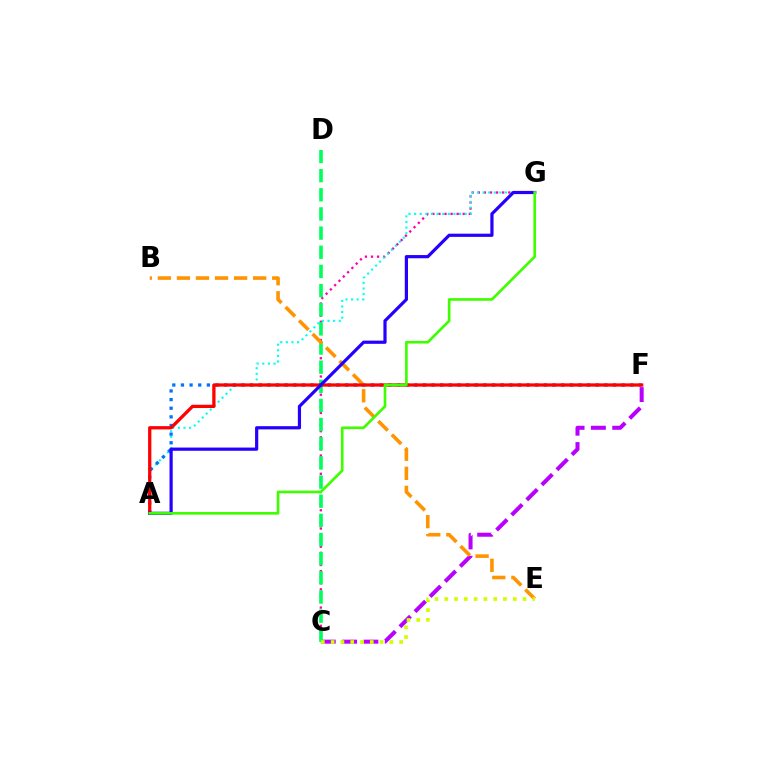{('C', 'F'): [{'color': '#b900ff', 'line_style': 'dashed', 'thickness': 2.9}], ('C', 'G'): [{'color': '#ff00ac', 'line_style': 'dotted', 'thickness': 1.65}], ('A', 'G'): [{'color': '#00fff6', 'line_style': 'dotted', 'thickness': 1.53}, {'color': '#2500ff', 'line_style': 'solid', 'thickness': 2.3}, {'color': '#3dff00', 'line_style': 'solid', 'thickness': 1.9}], ('C', 'D'): [{'color': '#00ff5c', 'line_style': 'dashed', 'thickness': 2.6}], ('A', 'F'): [{'color': '#0074ff', 'line_style': 'dotted', 'thickness': 2.35}, {'color': '#ff0000', 'line_style': 'solid', 'thickness': 2.36}], ('B', 'E'): [{'color': '#ff9400', 'line_style': 'dashed', 'thickness': 2.59}], ('C', 'E'): [{'color': '#d1ff00', 'line_style': 'dotted', 'thickness': 2.66}]}